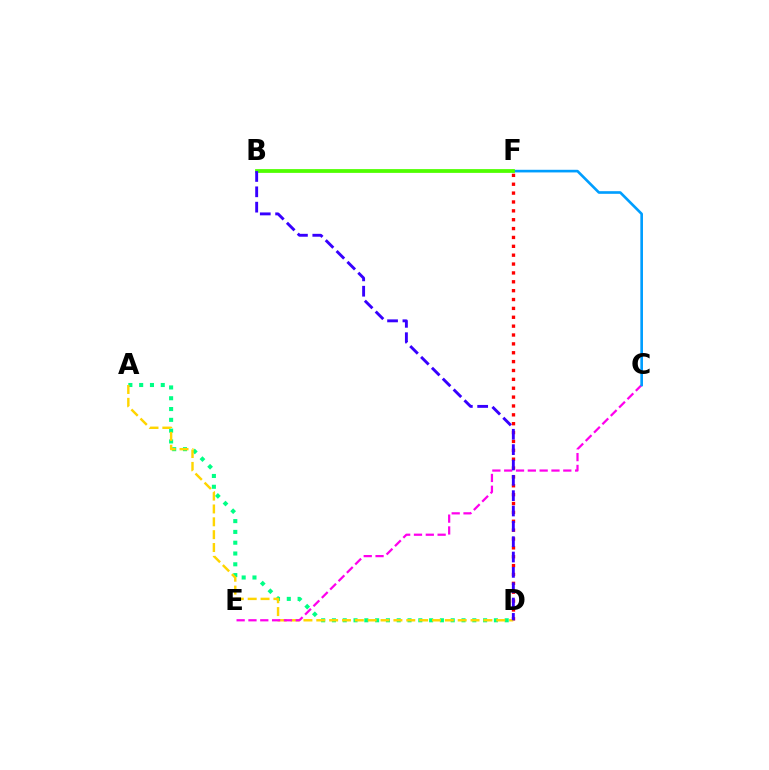{('A', 'D'): [{'color': '#00ff86', 'line_style': 'dotted', 'thickness': 2.93}, {'color': '#ffd500', 'line_style': 'dashed', 'thickness': 1.75}], ('D', 'F'): [{'color': '#ff0000', 'line_style': 'dotted', 'thickness': 2.41}], ('C', 'E'): [{'color': '#ff00ed', 'line_style': 'dashed', 'thickness': 1.61}], ('C', 'F'): [{'color': '#009eff', 'line_style': 'solid', 'thickness': 1.9}], ('B', 'F'): [{'color': '#4fff00', 'line_style': 'solid', 'thickness': 2.71}], ('B', 'D'): [{'color': '#3700ff', 'line_style': 'dashed', 'thickness': 2.08}]}